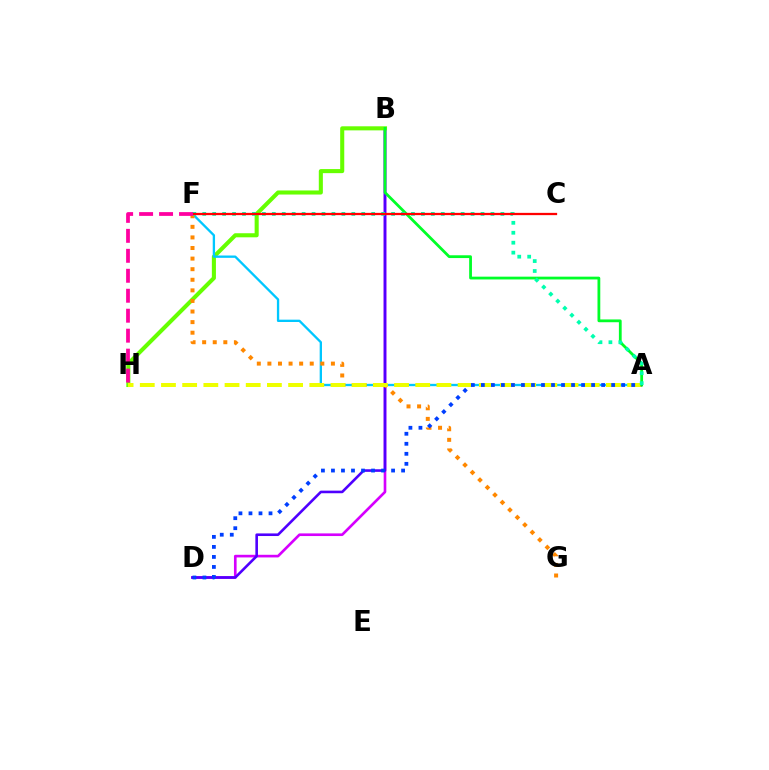{('B', 'D'): [{'color': '#d600ff', 'line_style': 'solid', 'thickness': 1.91}, {'color': '#4f00ff', 'line_style': 'solid', 'thickness': 1.88}], ('B', 'H'): [{'color': '#66ff00', 'line_style': 'solid', 'thickness': 2.93}], ('A', 'F'): [{'color': '#00c7ff', 'line_style': 'solid', 'thickness': 1.67}, {'color': '#00ffaf', 'line_style': 'dotted', 'thickness': 2.7}], ('F', 'G'): [{'color': '#ff8800', 'line_style': 'dotted', 'thickness': 2.88}], ('A', 'H'): [{'color': '#eeff00', 'line_style': 'dashed', 'thickness': 2.88}], ('A', 'B'): [{'color': '#00ff27', 'line_style': 'solid', 'thickness': 2.0}], ('A', 'D'): [{'color': '#003fff', 'line_style': 'dotted', 'thickness': 2.72}], ('C', 'F'): [{'color': '#ff0000', 'line_style': 'solid', 'thickness': 1.64}], ('F', 'H'): [{'color': '#ff00a0', 'line_style': 'dashed', 'thickness': 2.71}]}